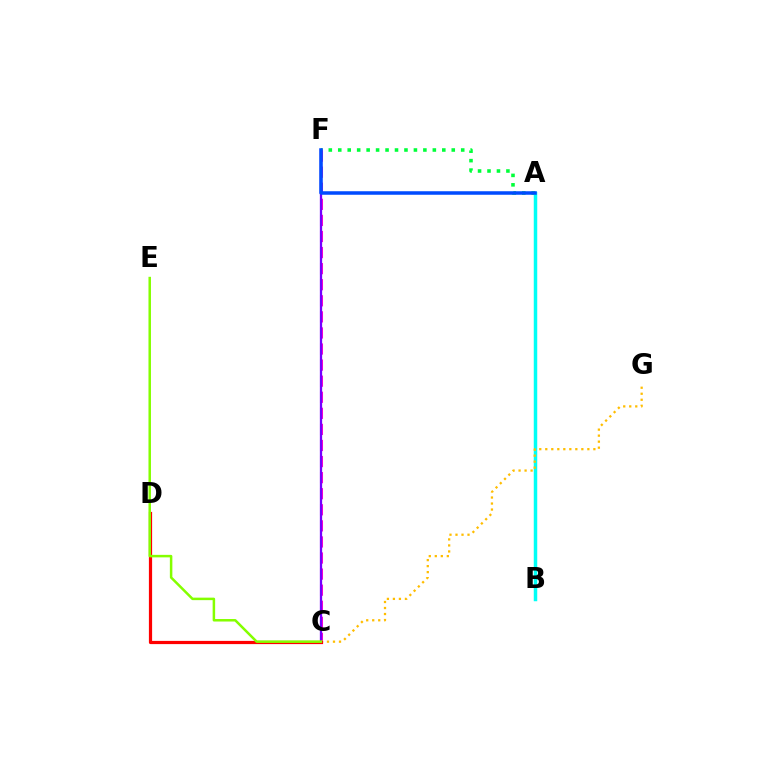{('A', 'F'): [{'color': '#00ff39', 'line_style': 'dotted', 'thickness': 2.57}, {'color': '#004bff', 'line_style': 'solid', 'thickness': 2.53}], ('A', 'B'): [{'color': '#00fff6', 'line_style': 'solid', 'thickness': 2.5}], ('C', 'F'): [{'color': '#ff00cf', 'line_style': 'dashed', 'thickness': 2.18}, {'color': '#7200ff', 'line_style': 'solid', 'thickness': 1.64}], ('C', 'G'): [{'color': '#ffbd00', 'line_style': 'dotted', 'thickness': 1.63}], ('C', 'D'): [{'color': '#ff0000', 'line_style': 'solid', 'thickness': 2.31}], ('C', 'E'): [{'color': '#84ff00', 'line_style': 'solid', 'thickness': 1.8}]}